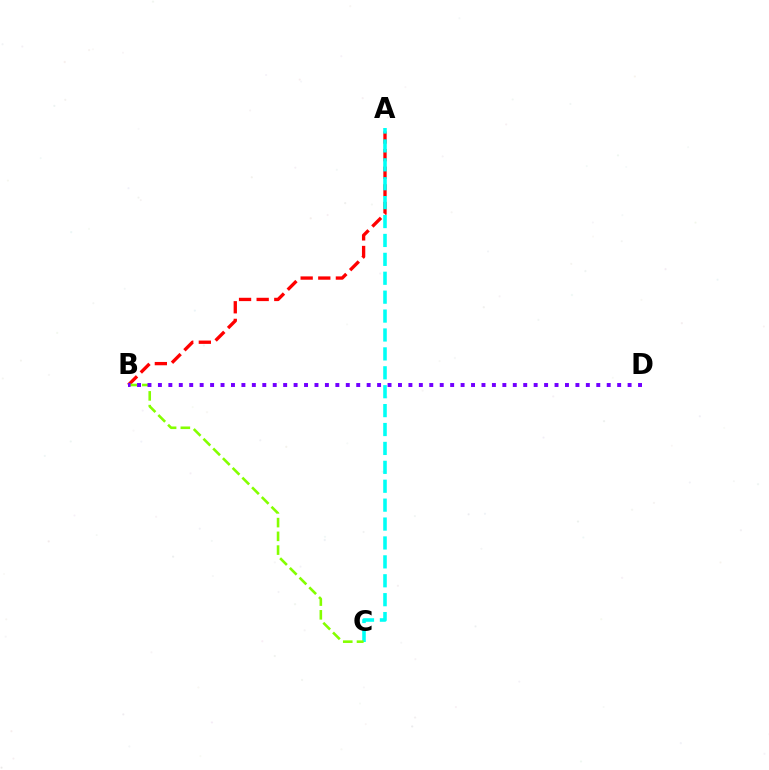{('A', 'B'): [{'color': '#ff0000', 'line_style': 'dashed', 'thickness': 2.39}], ('A', 'C'): [{'color': '#00fff6', 'line_style': 'dashed', 'thickness': 2.57}], ('B', 'C'): [{'color': '#84ff00', 'line_style': 'dashed', 'thickness': 1.87}], ('B', 'D'): [{'color': '#7200ff', 'line_style': 'dotted', 'thickness': 2.84}]}